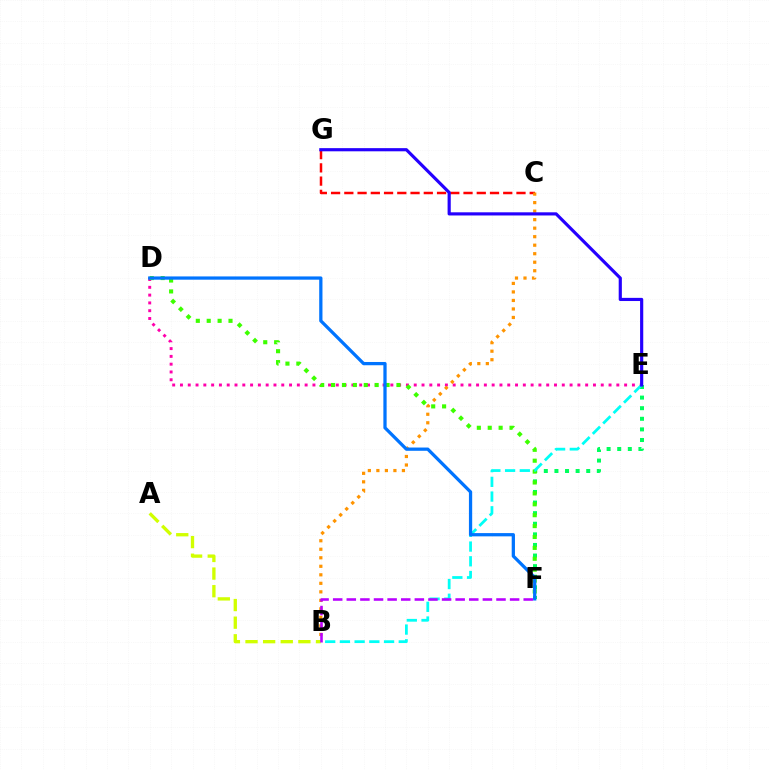{('C', 'G'): [{'color': '#ff0000', 'line_style': 'dashed', 'thickness': 1.8}], ('E', 'F'): [{'color': '#00ff5c', 'line_style': 'dotted', 'thickness': 2.88}], ('D', 'E'): [{'color': '#ff00ac', 'line_style': 'dotted', 'thickness': 2.12}], ('B', 'C'): [{'color': '#ff9400', 'line_style': 'dotted', 'thickness': 2.31}], ('A', 'B'): [{'color': '#d1ff00', 'line_style': 'dashed', 'thickness': 2.39}], ('D', 'F'): [{'color': '#3dff00', 'line_style': 'dotted', 'thickness': 2.96}, {'color': '#0074ff', 'line_style': 'solid', 'thickness': 2.35}], ('B', 'E'): [{'color': '#00fff6', 'line_style': 'dashed', 'thickness': 2.0}], ('E', 'G'): [{'color': '#2500ff', 'line_style': 'solid', 'thickness': 2.28}], ('B', 'F'): [{'color': '#b900ff', 'line_style': 'dashed', 'thickness': 1.85}]}